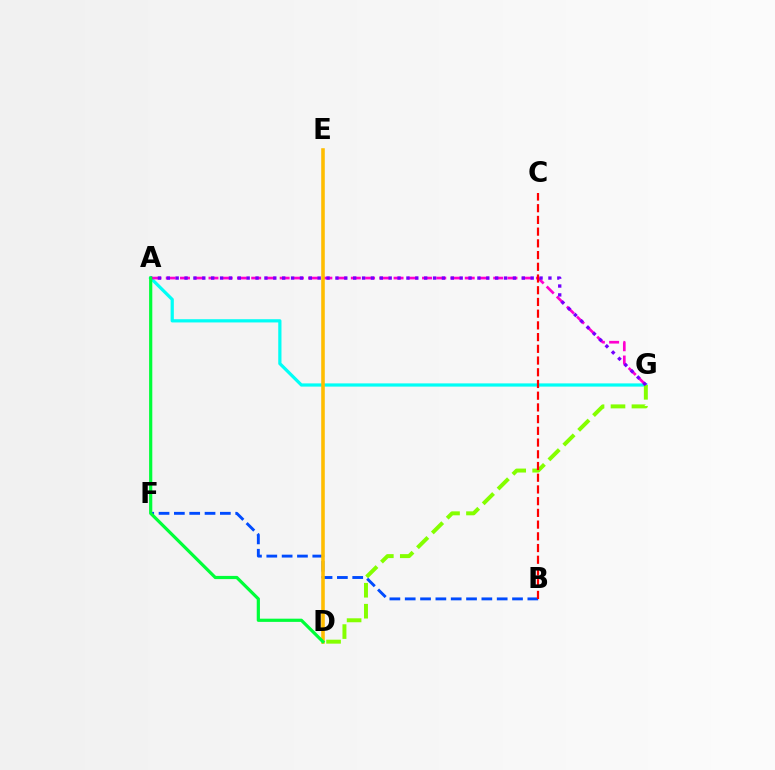{('A', 'G'): [{'color': '#00fff6', 'line_style': 'solid', 'thickness': 2.32}, {'color': '#ff00cf', 'line_style': 'dashed', 'thickness': 1.93}, {'color': '#7200ff', 'line_style': 'dotted', 'thickness': 2.41}], ('D', 'G'): [{'color': '#84ff00', 'line_style': 'dashed', 'thickness': 2.85}], ('B', 'F'): [{'color': '#004bff', 'line_style': 'dashed', 'thickness': 2.08}], ('D', 'E'): [{'color': '#ffbd00', 'line_style': 'solid', 'thickness': 2.57}], ('B', 'C'): [{'color': '#ff0000', 'line_style': 'dashed', 'thickness': 1.59}], ('A', 'D'): [{'color': '#00ff39', 'line_style': 'solid', 'thickness': 2.3}]}